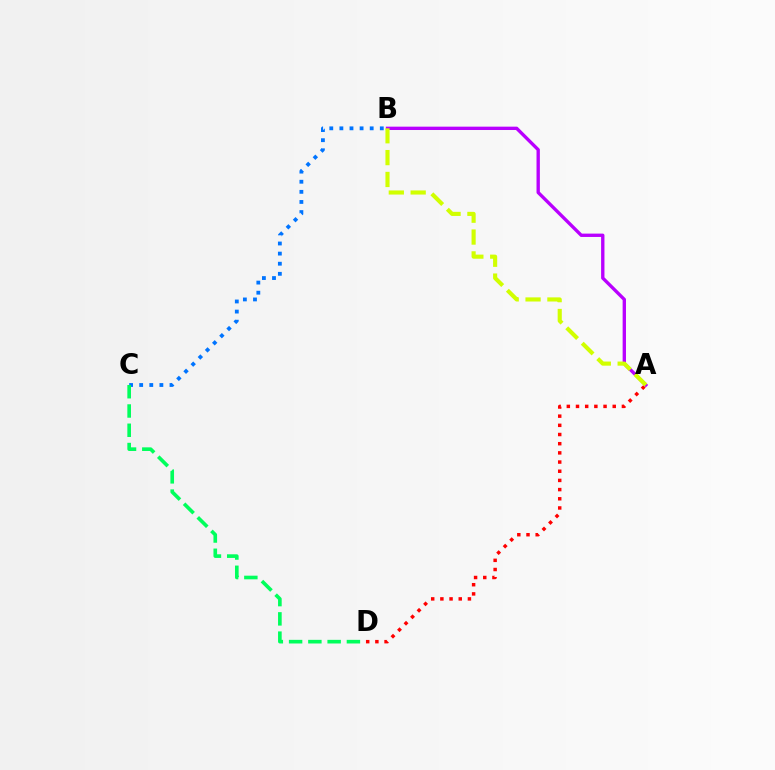{('A', 'B'): [{'color': '#b900ff', 'line_style': 'solid', 'thickness': 2.41}, {'color': '#d1ff00', 'line_style': 'dashed', 'thickness': 2.97}], ('A', 'D'): [{'color': '#ff0000', 'line_style': 'dotted', 'thickness': 2.49}], ('B', 'C'): [{'color': '#0074ff', 'line_style': 'dotted', 'thickness': 2.74}], ('C', 'D'): [{'color': '#00ff5c', 'line_style': 'dashed', 'thickness': 2.62}]}